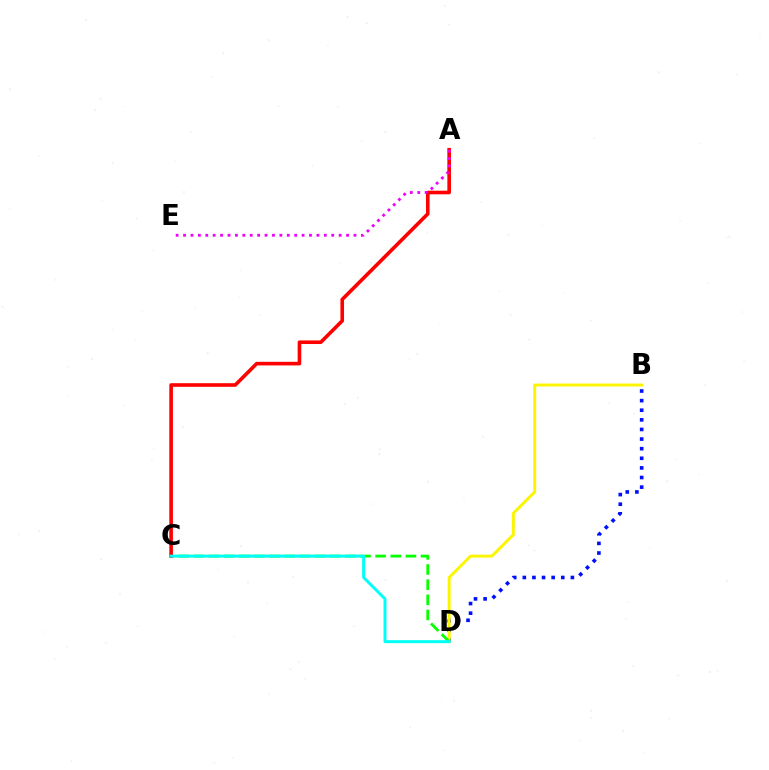{('B', 'D'): [{'color': '#0010ff', 'line_style': 'dotted', 'thickness': 2.61}, {'color': '#fcf500', 'line_style': 'solid', 'thickness': 2.12}], ('C', 'D'): [{'color': '#08ff00', 'line_style': 'dashed', 'thickness': 2.06}, {'color': '#00fff6', 'line_style': 'solid', 'thickness': 2.13}], ('A', 'C'): [{'color': '#ff0000', 'line_style': 'solid', 'thickness': 2.6}], ('A', 'E'): [{'color': '#ee00ff', 'line_style': 'dotted', 'thickness': 2.01}]}